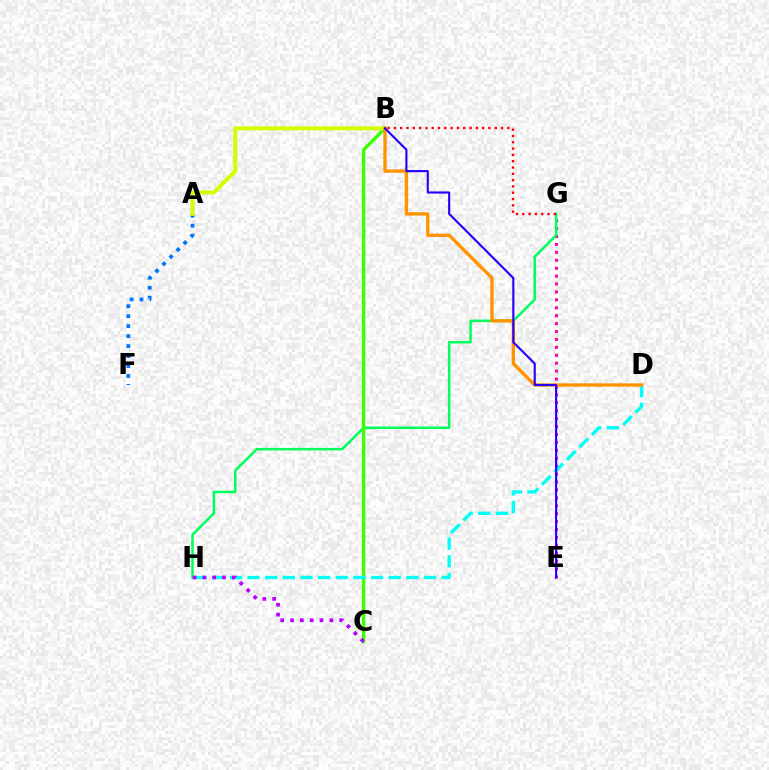{('E', 'G'): [{'color': '#ff00ac', 'line_style': 'dotted', 'thickness': 2.15}], ('G', 'H'): [{'color': '#00ff5c', 'line_style': 'solid', 'thickness': 1.81}], ('A', 'F'): [{'color': '#0074ff', 'line_style': 'dotted', 'thickness': 2.71}], ('B', 'C'): [{'color': '#3dff00', 'line_style': 'solid', 'thickness': 2.44}], ('A', 'B'): [{'color': '#d1ff00', 'line_style': 'solid', 'thickness': 2.86}], ('D', 'H'): [{'color': '#00fff6', 'line_style': 'dashed', 'thickness': 2.4}], ('C', 'H'): [{'color': '#b900ff', 'line_style': 'dotted', 'thickness': 2.67}], ('B', 'D'): [{'color': '#ff9400', 'line_style': 'solid', 'thickness': 2.41}], ('B', 'E'): [{'color': '#2500ff', 'line_style': 'solid', 'thickness': 1.53}], ('B', 'G'): [{'color': '#ff0000', 'line_style': 'dotted', 'thickness': 1.71}]}